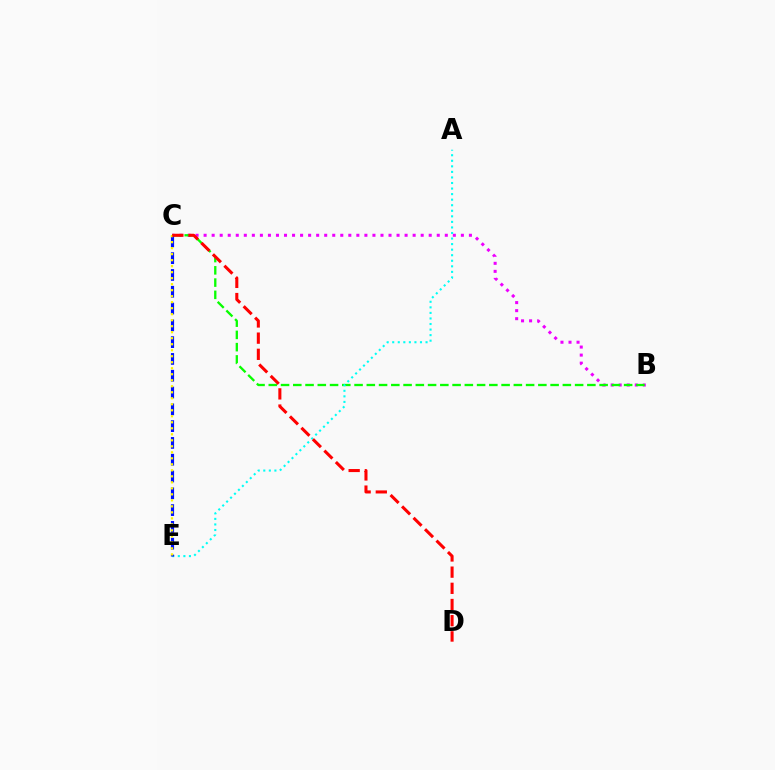{('B', 'C'): [{'color': '#ee00ff', 'line_style': 'dotted', 'thickness': 2.18}, {'color': '#08ff00', 'line_style': 'dashed', 'thickness': 1.66}], ('A', 'E'): [{'color': '#00fff6', 'line_style': 'dotted', 'thickness': 1.51}], ('C', 'E'): [{'color': '#0010ff', 'line_style': 'dashed', 'thickness': 2.28}, {'color': '#fcf500', 'line_style': 'dotted', 'thickness': 1.63}], ('C', 'D'): [{'color': '#ff0000', 'line_style': 'dashed', 'thickness': 2.2}]}